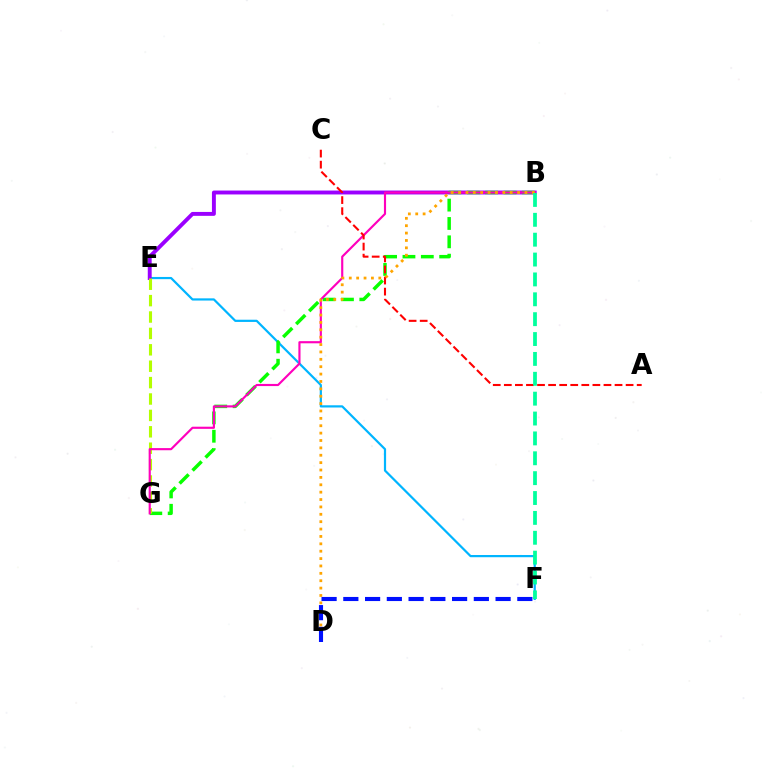{('E', 'F'): [{'color': '#00b5ff', 'line_style': 'solid', 'thickness': 1.59}], ('B', 'E'): [{'color': '#9b00ff', 'line_style': 'solid', 'thickness': 2.81}], ('B', 'G'): [{'color': '#08ff00', 'line_style': 'dashed', 'thickness': 2.49}, {'color': '#ff00bd', 'line_style': 'solid', 'thickness': 1.55}], ('E', 'G'): [{'color': '#b3ff00', 'line_style': 'dashed', 'thickness': 2.23}], ('A', 'C'): [{'color': '#ff0000', 'line_style': 'dashed', 'thickness': 1.5}], ('B', 'D'): [{'color': '#ffa500', 'line_style': 'dotted', 'thickness': 2.01}], ('D', 'F'): [{'color': '#0010ff', 'line_style': 'dashed', 'thickness': 2.95}], ('B', 'F'): [{'color': '#00ff9d', 'line_style': 'dashed', 'thickness': 2.7}]}